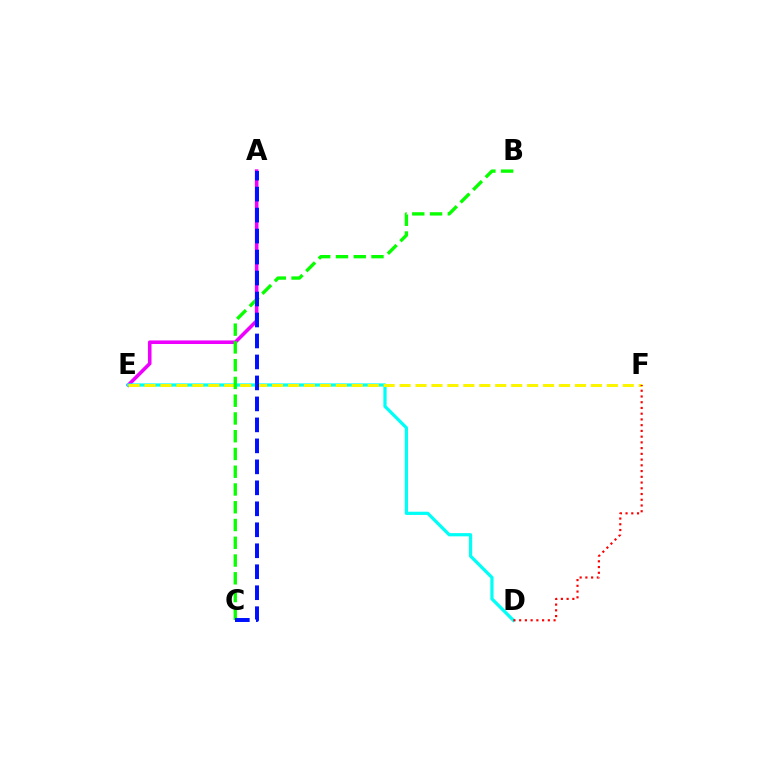{('A', 'E'): [{'color': '#ee00ff', 'line_style': 'solid', 'thickness': 2.57}], ('D', 'E'): [{'color': '#00fff6', 'line_style': 'solid', 'thickness': 2.32}], ('E', 'F'): [{'color': '#fcf500', 'line_style': 'dashed', 'thickness': 2.17}], ('D', 'F'): [{'color': '#ff0000', 'line_style': 'dotted', 'thickness': 1.56}], ('B', 'C'): [{'color': '#08ff00', 'line_style': 'dashed', 'thickness': 2.41}], ('A', 'C'): [{'color': '#0010ff', 'line_style': 'dashed', 'thickness': 2.85}]}